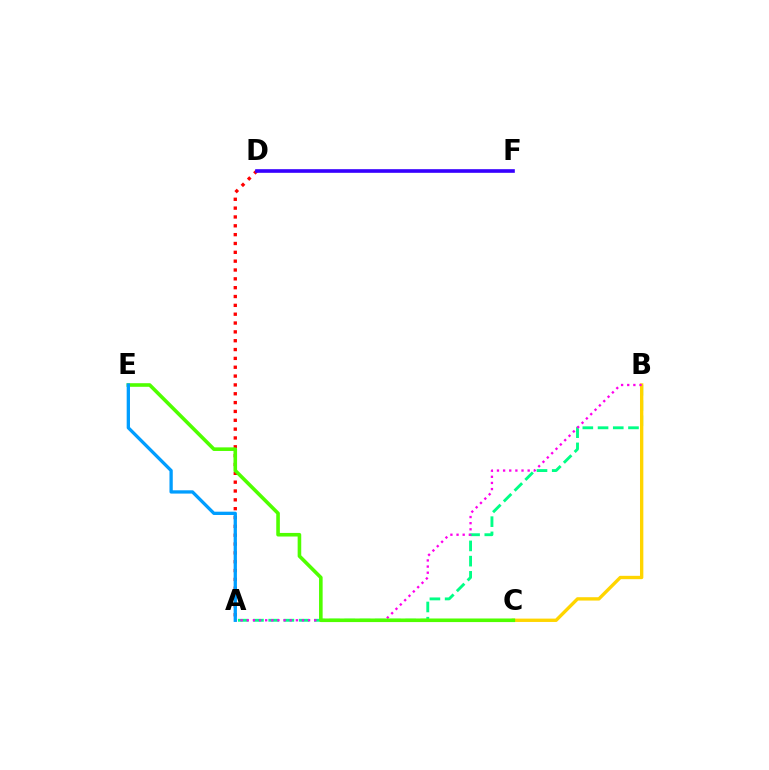{('A', 'D'): [{'color': '#ff0000', 'line_style': 'dotted', 'thickness': 2.4}], ('A', 'B'): [{'color': '#00ff86', 'line_style': 'dashed', 'thickness': 2.07}, {'color': '#ff00ed', 'line_style': 'dotted', 'thickness': 1.67}], ('B', 'C'): [{'color': '#ffd500', 'line_style': 'solid', 'thickness': 2.41}], ('C', 'E'): [{'color': '#4fff00', 'line_style': 'solid', 'thickness': 2.59}], ('A', 'E'): [{'color': '#009eff', 'line_style': 'solid', 'thickness': 2.37}], ('D', 'F'): [{'color': '#3700ff', 'line_style': 'solid', 'thickness': 2.62}]}